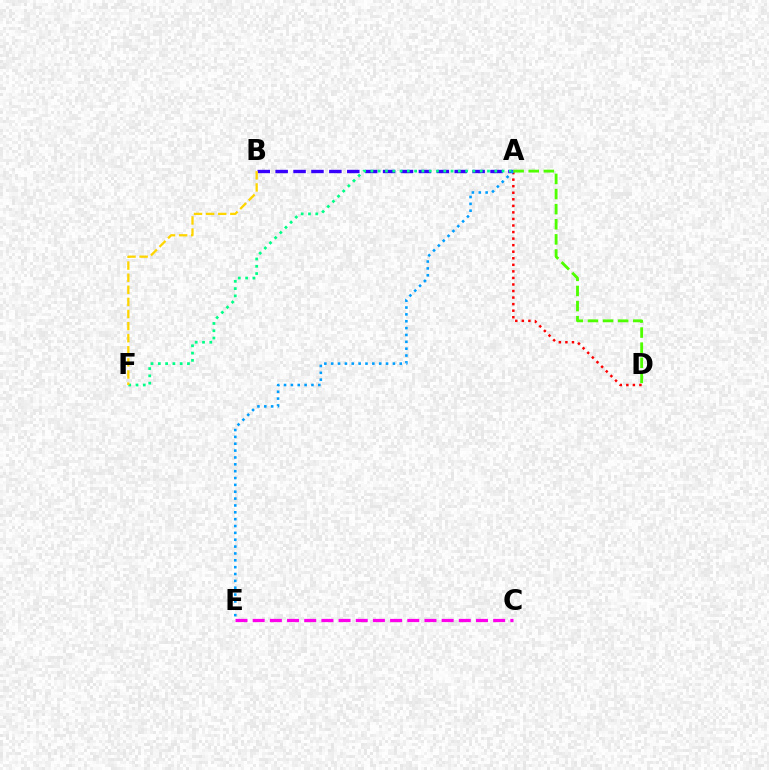{('C', 'E'): [{'color': '#ff00ed', 'line_style': 'dashed', 'thickness': 2.33}], ('A', 'D'): [{'color': '#ff0000', 'line_style': 'dotted', 'thickness': 1.78}, {'color': '#4fff00', 'line_style': 'dashed', 'thickness': 2.05}], ('A', 'B'): [{'color': '#3700ff', 'line_style': 'dashed', 'thickness': 2.43}], ('A', 'F'): [{'color': '#00ff86', 'line_style': 'dotted', 'thickness': 1.98}], ('B', 'F'): [{'color': '#ffd500', 'line_style': 'dashed', 'thickness': 1.64}], ('A', 'E'): [{'color': '#009eff', 'line_style': 'dotted', 'thickness': 1.86}]}